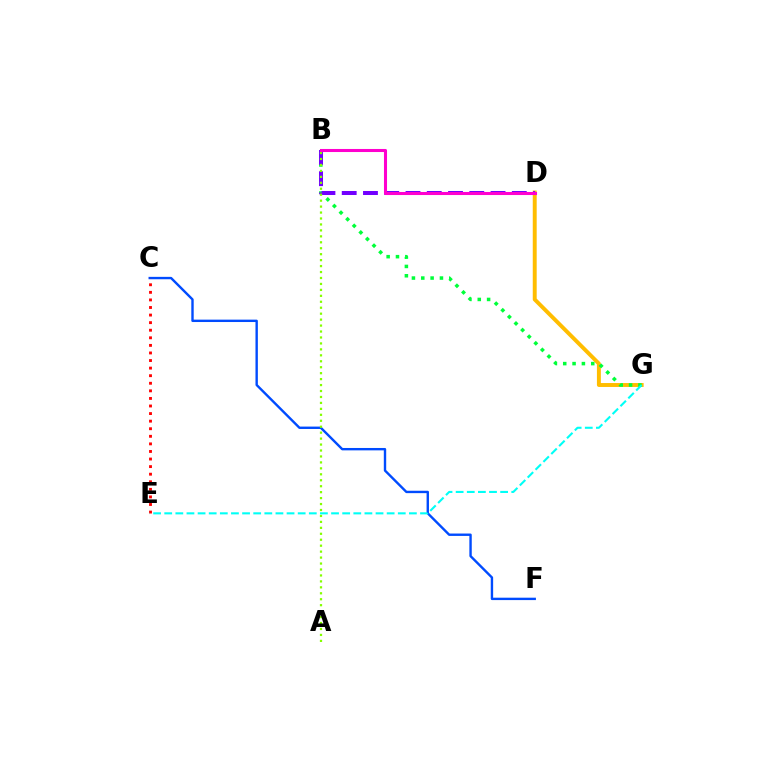{('D', 'G'): [{'color': '#ffbd00', 'line_style': 'solid', 'thickness': 2.83}], ('B', 'G'): [{'color': '#00ff39', 'line_style': 'dotted', 'thickness': 2.54}], ('C', 'F'): [{'color': '#004bff', 'line_style': 'solid', 'thickness': 1.72}], ('B', 'D'): [{'color': '#7200ff', 'line_style': 'dashed', 'thickness': 2.89}, {'color': '#ff00cf', 'line_style': 'solid', 'thickness': 2.2}], ('A', 'B'): [{'color': '#84ff00', 'line_style': 'dotted', 'thickness': 1.62}], ('C', 'E'): [{'color': '#ff0000', 'line_style': 'dotted', 'thickness': 2.06}], ('E', 'G'): [{'color': '#00fff6', 'line_style': 'dashed', 'thickness': 1.51}]}